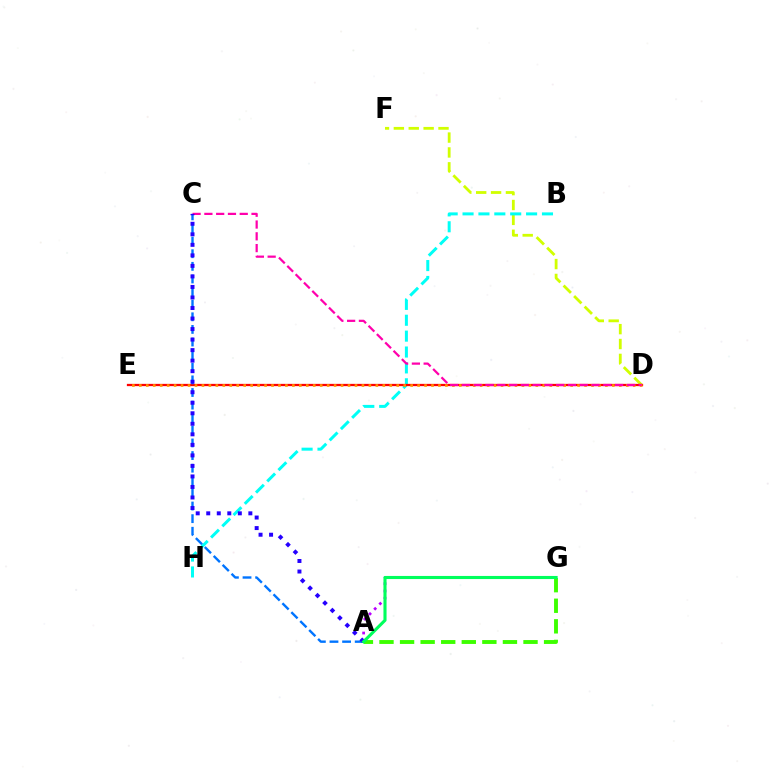{('D', 'F'): [{'color': '#d1ff00', 'line_style': 'dashed', 'thickness': 2.02}], ('B', 'H'): [{'color': '#00fff6', 'line_style': 'dashed', 'thickness': 2.16}], ('A', 'G'): [{'color': '#b900ff', 'line_style': 'dotted', 'thickness': 1.98}, {'color': '#3dff00', 'line_style': 'dashed', 'thickness': 2.8}, {'color': '#00ff5c', 'line_style': 'solid', 'thickness': 2.23}], ('D', 'E'): [{'color': '#ff0000', 'line_style': 'solid', 'thickness': 1.63}, {'color': '#ff9400', 'line_style': 'dotted', 'thickness': 1.89}], ('A', 'C'): [{'color': '#0074ff', 'line_style': 'dashed', 'thickness': 1.71}, {'color': '#2500ff', 'line_style': 'dotted', 'thickness': 2.86}], ('C', 'D'): [{'color': '#ff00ac', 'line_style': 'dashed', 'thickness': 1.6}]}